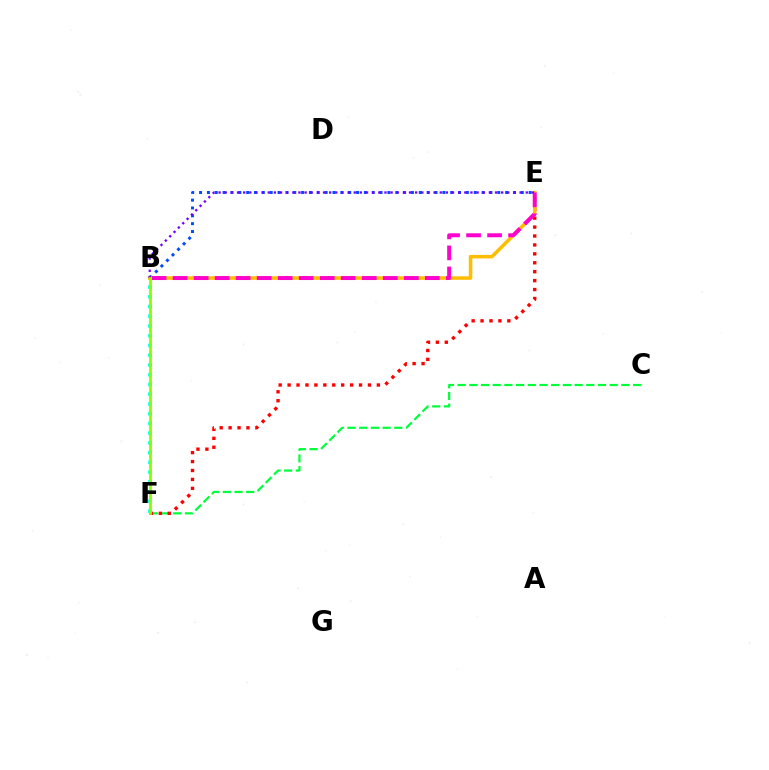{('B', 'E'): [{'color': '#004bff', 'line_style': 'dotted', 'thickness': 2.13}, {'color': '#ffbd00', 'line_style': 'solid', 'thickness': 2.54}, {'color': '#ff00cf', 'line_style': 'dashed', 'thickness': 2.85}, {'color': '#7200ff', 'line_style': 'dotted', 'thickness': 1.67}], ('C', 'F'): [{'color': '#00ff39', 'line_style': 'dashed', 'thickness': 1.59}], ('E', 'F'): [{'color': '#ff0000', 'line_style': 'dotted', 'thickness': 2.43}], ('B', 'F'): [{'color': '#00fff6', 'line_style': 'dotted', 'thickness': 2.65}, {'color': '#84ff00', 'line_style': 'solid', 'thickness': 1.97}]}